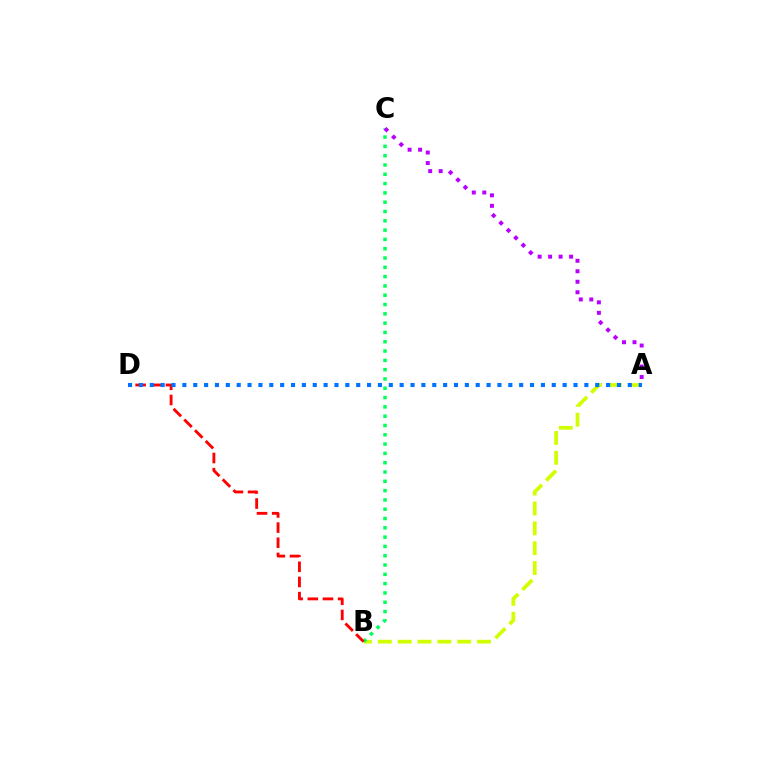{('A', 'B'): [{'color': '#d1ff00', 'line_style': 'dashed', 'thickness': 2.7}], ('B', 'C'): [{'color': '#00ff5c', 'line_style': 'dotted', 'thickness': 2.53}], ('A', 'C'): [{'color': '#b900ff', 'line_style': 'dotted', 'thickness': 2.85}], ('B', 'D'): [{'color': '#ff0000', 'line_style': 'dashed', 'thickness': 2.06}], ('A', 'D'): [{'color': '#0074ff', 'line_style': 'dotted', 'thickness': 2.95}]}